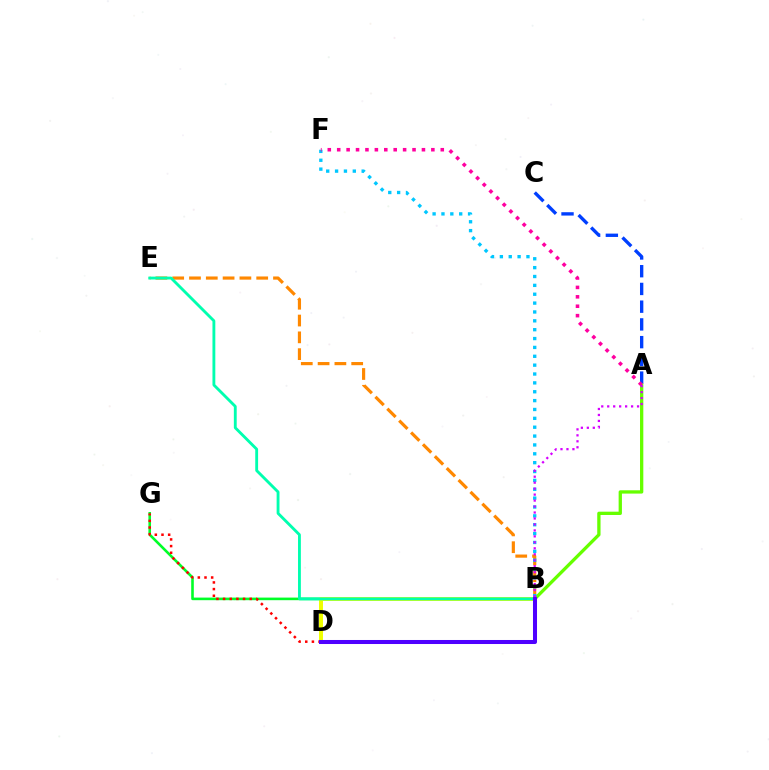{('A', 'C'): [{'color': '#003fff', 'line_style': 'dashed', 'thickness': 2.41}], ('B', 'E'): [{'color': '#ff8800', 'line_style': 'dashed', 'thickness': 2.28}, {'color': '#00ffaf', 'line_style': 'solid', 'thickness': 2.05}], ('B', 'G'): [{'color': '#00ff27', 'line_style': 'solid', 'thickness': 1.87}], ('B', 'D'): [{'color': '#eeff00', 'line_style': 'solid', 'thickness': 2.86}, {'color': '#4f00ff', 'line_style': 'solid', 'thickness': 2.9}], ('A', 'B'): [{'color': '#66ff00', 'line_style': 'solid', 'thickness': 2.38}, {'color': '#d600ff', 'line_style': 'dotted', 'thickness': 1.62}], ('B', 'F'): [{'color': '#00c7ff', 'line_style': 'dotted', 'thickness': 2.41}], ('A', 'F'): [{'color': '#ff00a0', 'line_style': 'dotted', 'thickness': 2.56}], ('D', 'G'): [{'color': '#ff0000', 'line_style': 'dotted', 'thickness': 1.81}]}